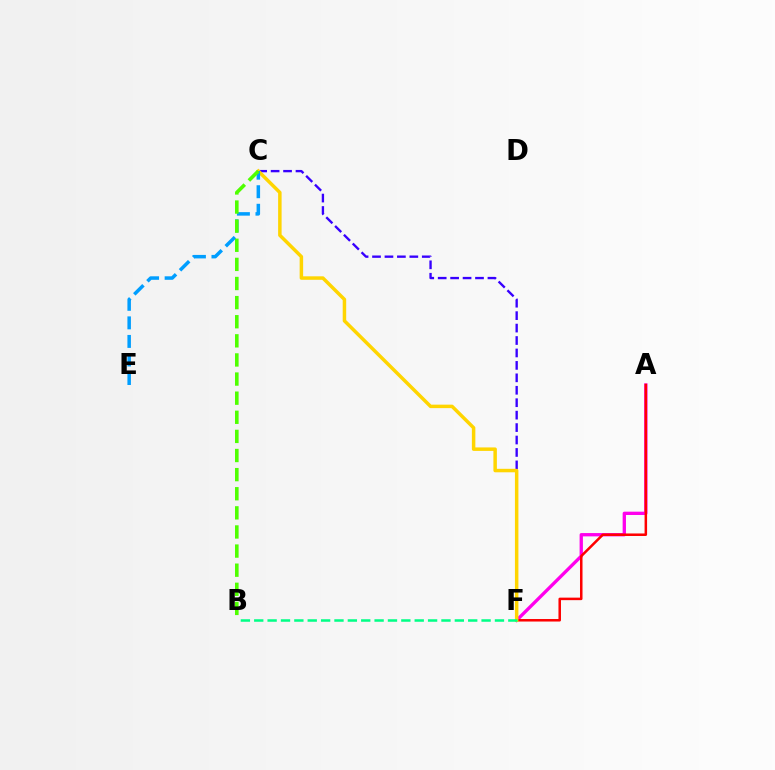{('A', 'F'): [{'color': '#ff00ed', 'line_style': 'solid', 'thickness': 2.39}, {'color': '#ff0000', 'line_style': 'solid', 'thickness': 1.81}], ('C', 'F'): [{'color': '#3700ff', 'line_style': 'dashed', 'thickness': 1.69}, {'color': '#ffd500', 'line_style': 'solid', 'thickness': 2.51}], ('C', 'E'): [{'color': '#009eff', 'line_style': 'dashed', 'thickness': 2.52}], ('B', 'C'): [{'color': '#4fff00', 'line_style': 'dashed', 'thickness': 2.6}], ('B', 'F'): [{'color': '#00ff86', 'line_style': 'dashed', 'thickness': 1.82}]}